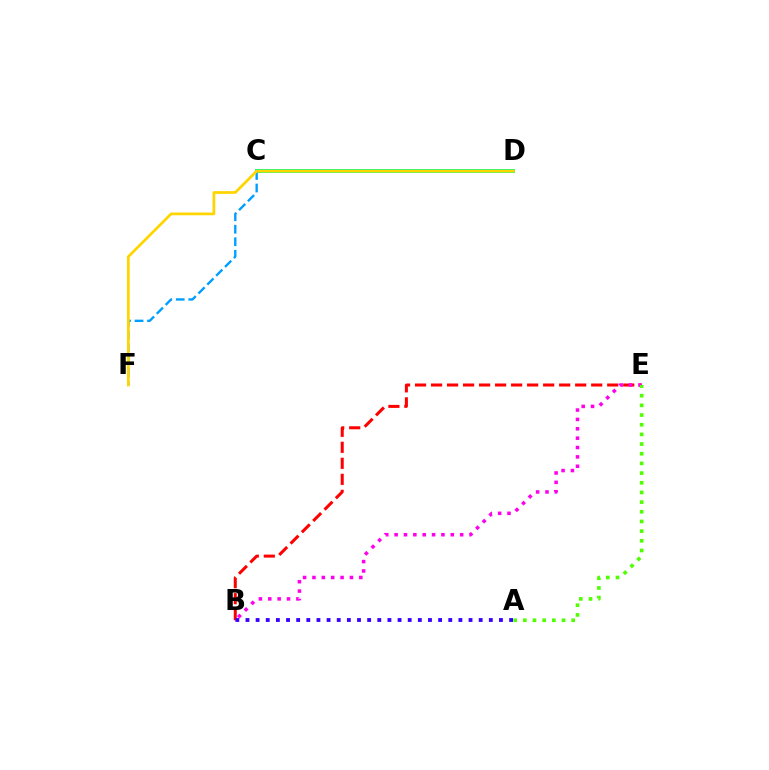{('B', 'E'): [{'color': '#ff0000', 'line_style': 'dashed', 'thickness': 2.18}, {'color': '#ff00ed', 'line_style': 'dotted', 'thickness': 2.54}], ('C', 'D'): [{'color': '#00ff86', 'line_style': 'solid', 'thickness': 2.82}], ('C', 'F'): [{'color': '#009eff', 'line_style': 'dashed', 'thickness': 1.7}], ('D', 'F'): [{'color': '#ffd500', 'line_style': 'solid', 'thickness': 1.97}], ('A', 'B'): [{'color': '#3700ff', 'line_style': 'dotted', 'thickness': 2.75}], ('A', 'E'): [{'color': '#4fff00', 'line_style': 'dotted', 'thickness': 2.63}]}